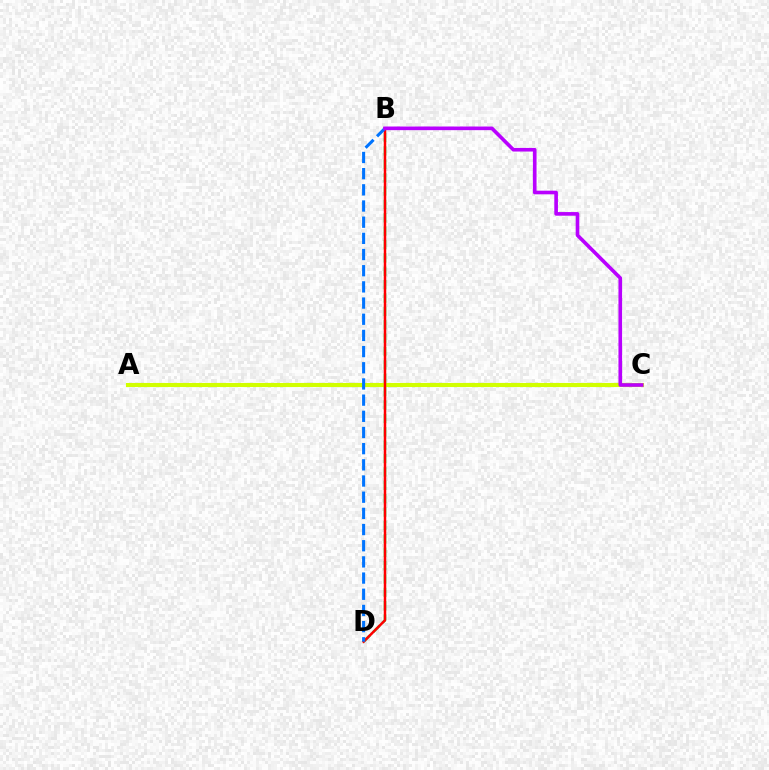{('A', 'C'): [{'color': '#d1ff00', 'line_style': 'solid', 'thickness': 2.95}], ('B', 'D'): [{'color': '#00ff5c', 'line_style': 'dashed', 'thickness': 1.82}, {'color': '#ff0000', 'line_style': 'solid', 'thickness': 1.79}, {'color': '#0074ff', 'line_style': 'dashed', 'thickness': 2.2}], ('B', 'C'): [{'color': '#b900ff', 'line_style': 'solid', 'thickness': 2.62}]}